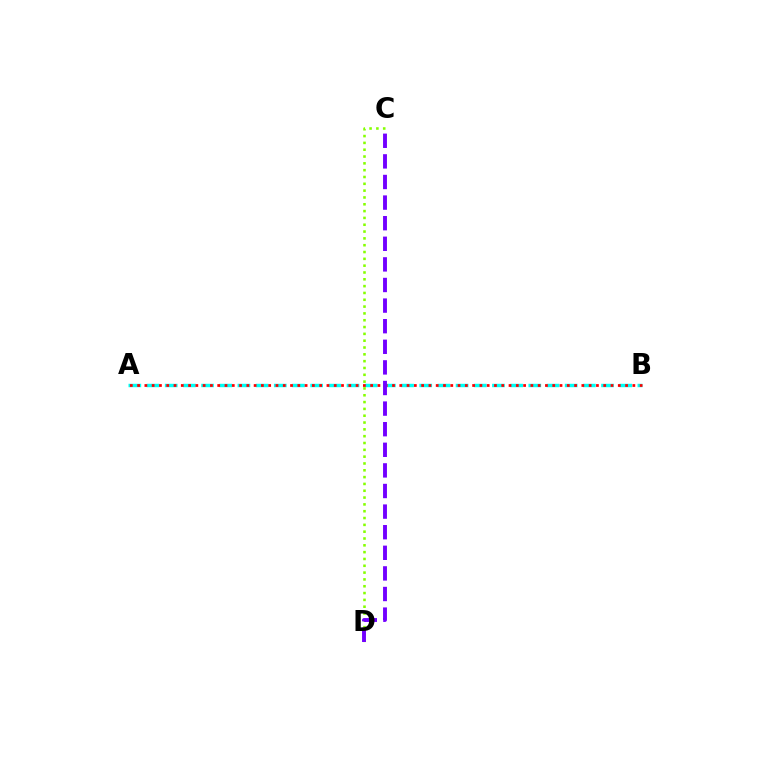{('A', 'B'): [{'color': '#00fff6', 'line_style': 'dashed', 'thickness': 2.47}, {'color': '#ff0000', 'line_style': 'dotted', 'thickness': 1.98}], ('C', 'D'): [{'color': '#84ff00', 'line_style': 'dotted', 'thickness': 1.85}, {'color': '#7200ff', 'line_style': 'dashed', 'thickness': 2.8}]}